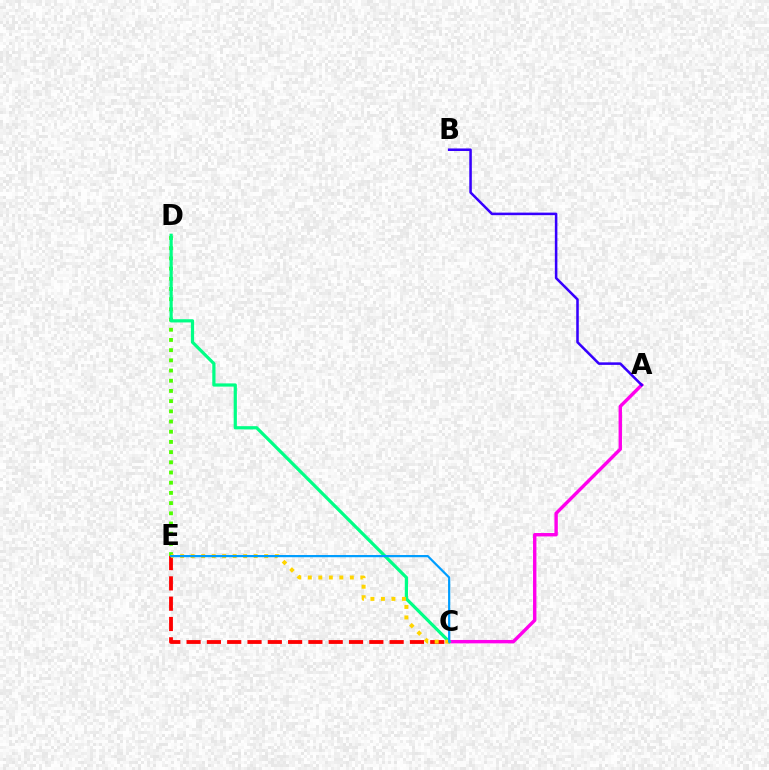{('C', 'E'): [{'color': '#ff0000', 'line_style': 'dashed', 'thickness': 2.76}, {'color': '#ffd500', 'line_style': 'dotted', 'thickness': 2.85}, {'color': '#009eff', 'line_style': 'solid', 'thickness': 1.59}], ('A', 'C'): [{'color': '#ff00ed', 'line_style': 'solid', 'thickness': 2.45}], ('D', 'E'): [{'color': '#4fff00', 'line_style': 'dotted', 'thickness': 2.77}], ('C', 'D'): [{'color': '#00ff86', 'line_style': 'solid', 'thickness': 2.31}], ('A', 'B'): [{'color': '#3700ff', 'line_style': 'solid', 'thickness': 1.83}]}